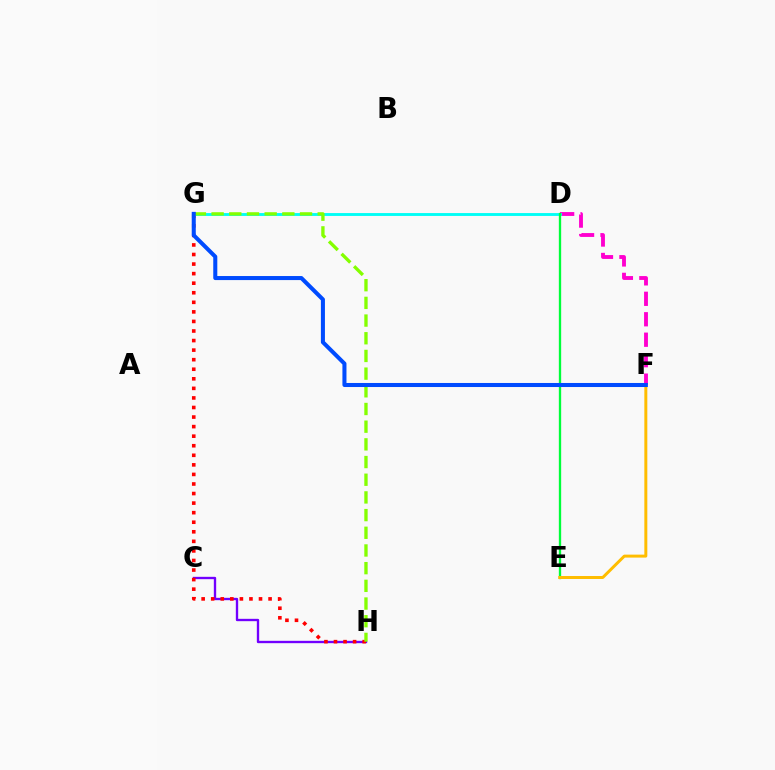{('D', 'F'): [{'color': '#ff00cf', 'line_style': 'dashed', 'thickness': 2.78}], ('C', 'H'): [{'color': '#7200ff', 'line_style': 'solid', 'thickness': 1.69}], ('G', 'H'): [{'color': '#ff0000', 'line_style': 'dotted', 'thickness': 2.6}, {'color': '#84ff00', 'line_style': 'dashed', 'thickness': 2.4}], ('D', 'G'): [{'color': '#00fff6', 'line_style': 'solid', 'thickness': 2.06}], ('D', 'E'): [{'color': '#00ff39', 'line_style': 'solid', 'thickness': 1.68}], ('E', 'F'): [{'color': '#ffbd00', 'line_style': 'solid', 'thickness': 2.14}], ('F', 'G'): [{'color': '#004bff', 'line_style': 'solid', 'thickness': 2.91}]}